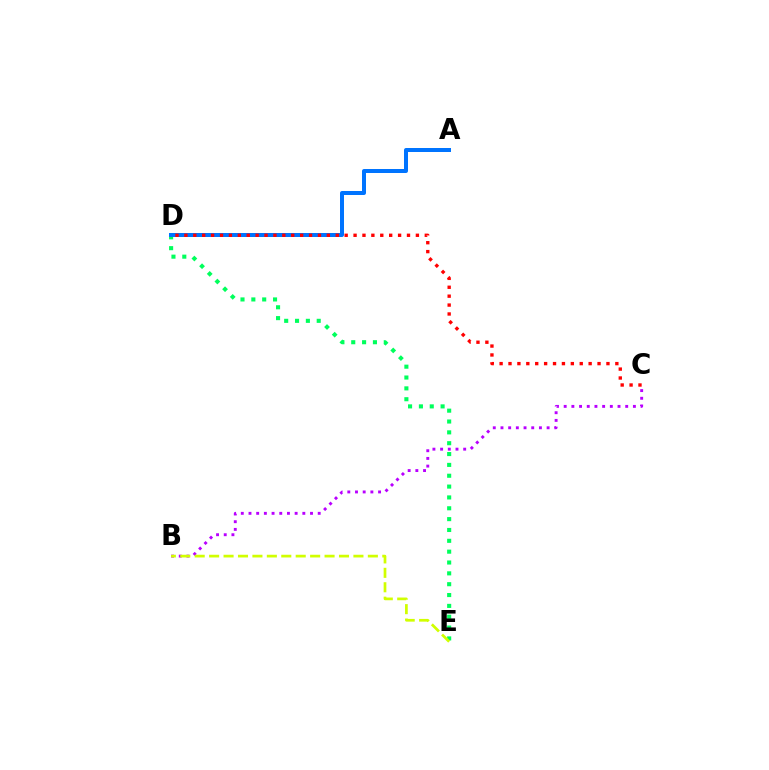{('D', 'E'): [{'color': '#00ff5c', 'line_style': 'dotted', 'thickness': 2.95}], ('B', 'C'): [{'color': '#b900ff', 'line_style': 'dotted', 'thickness': 2.09}], ('B', 'E'): [{'color': '#d1ff00', 'line_style': 'dashed', 'thickness': 1.96}], ('A', 'D'): [{'color': '#0074ff', 'line_style': 'solid', 'thickness': 2.88}], ('C', 'D'): [{'color': '#ff0000', 'line_style': 'dotted', 'thickness': 2.42}]}